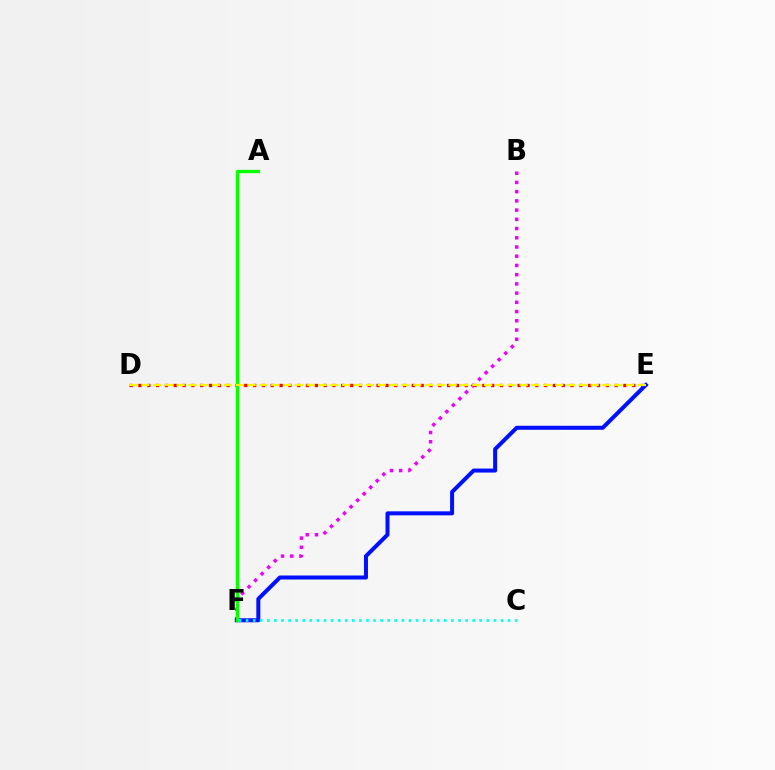{('B', 'F'): [{'color': '#ee00ff', 'line_style': 'dotted', 'thickness': 2.51}], ('D', 'E'): [{'color': '#ff0000', 'line_style': 'dotted', 'thickness': 2.4}, {'color': '#fcf500', 'line_style': 'dashed', 'thickness': 1.61}], ('E', 'F'): [{'color': '#0010ff', 'line_style': 'solid', 'thickness': 2.89}], ('A', 'F'): [{'color': '#08ff00', 'line_style': 'solid', 'thickness': 2.4}], ('C', 'F'): [{'color': '#00fff6', 'line_style': 'dotted', 'thickness': 1.92}]}